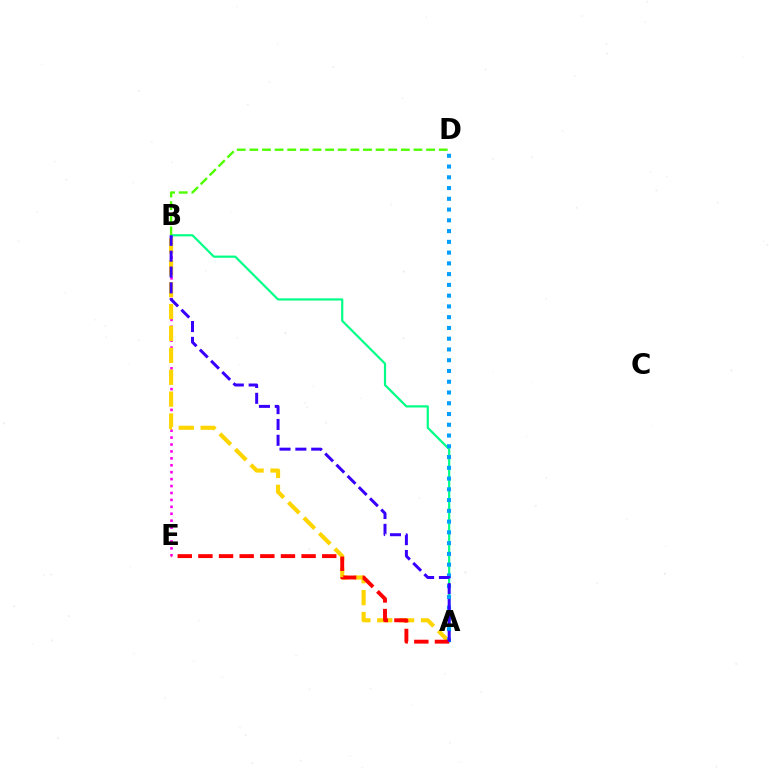{('B', 'E'): [{'color': '#ff00ed', 'line_style': 'dotted', 'thickness': 1.88}], ('A', 'B'): [{'color': '#00ff86', 'line_style': 'solid', 'thickness': 1.57}, {'color': '#ffd500', 'line_style': 'dashed', 'thickness': 2.97}, {'color': '#3700ff', 'line_style': 'dashed', 'thickness': 2.15}], ('A', 'D'): [{'color': '#009eff', 'line_style': 'dotted', 'thickness': 2.92}], ('A', 'E'): [{'color': '#ff0000', 'line_style': 'dashed', 'thickness': 2.8}], ('B', 'D'): [{'color': '#4fff00', 'line_style': 'dashed', 'thickness': 1.71}]}